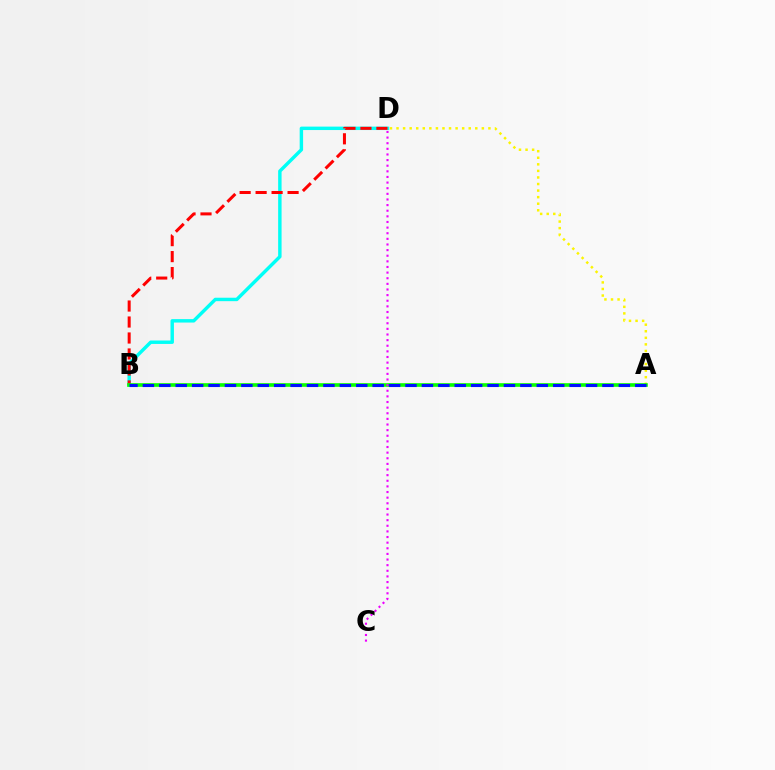{('A', 'D'): [{'color': '#fcf500', 'line_style': 'dotted', 'thickness': 1.78}], ('B', 'D'): [{'color': '#00fff6', 'line_style': 'solid', 'thickness': 2.47}, {'color': '#ff0000', 'line_style': 'dashed', 'thickness': 2.17}], ('A', 'B'): [{'color': '#08ff00', 'line_style': 'solid', 'thickness': 2.61}, {'color': '#0010ff', 'line_style': 'dashed', 'thickness': 2.23}], ('C', 'D'): [{'color': '#ee00ff', 'line_style': 'dotted', 'thickness': 1.53}]}